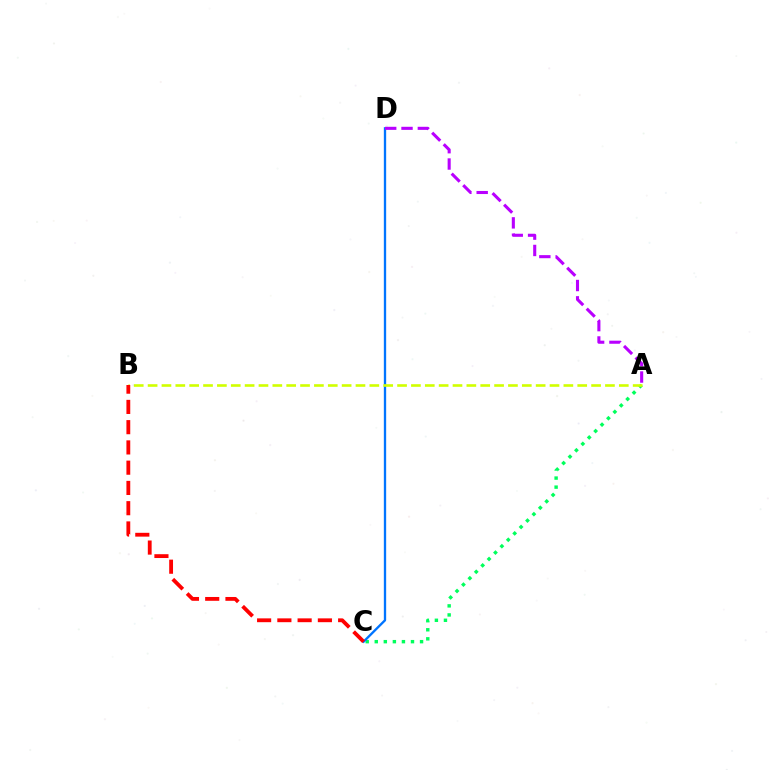{('A', 'C'): [{'color': '#00ff5c', 'line_style': 'dotted', 'thickness': 2.46}], ('C', 'D'): [{'color': '#0074ff', 'line_style': 'solid', 'thickness': 1.68}], ('A', 'D'): [{'color': '#b900ff', 'line_style': 'dashed', 'thickness': 2.22}], ('A', 'B'): [{'color': '#d1ff00', 'line_style': 'dashed', 'thickness': 1.88}], ('B', 'C'): [{'color': '#ff0000', 'line_style': 'dashed', 'thickness': 2.75}]}